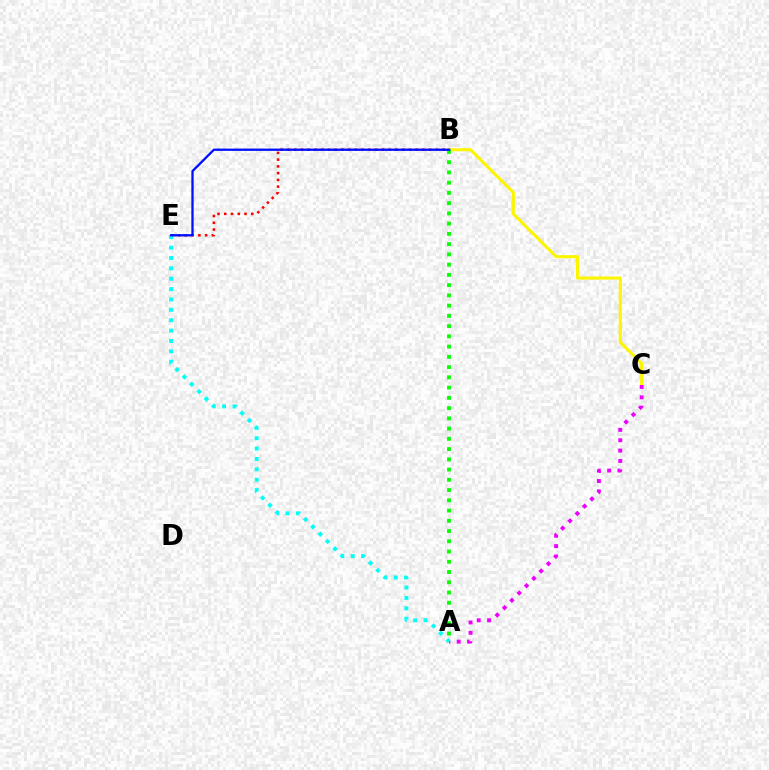{('B', 'C'): [{'color': '#fcf500', 'line_style': 'solid', 'thickness': 2.23}], ('A', 'C'): [{'color': '#ee00ff', 'line_style': 'dotted', 'thickness': 2.81}], ('A', 'B'): [{'color': '#08ff00', 'line_style': 'dotted', 'thickness': 2.78}], ('B', 'E'): [{'color': '#ff0000', 'line_style': 'dotted', 'thickness': 1.83}, {'color': '#0010ff', 'line_style': 'solid', 'thickness': 1.66}], ('A', 'E'): [{'color': '#00fff6', 'line_style': 'dotted', 'thickness': 2.82}]}